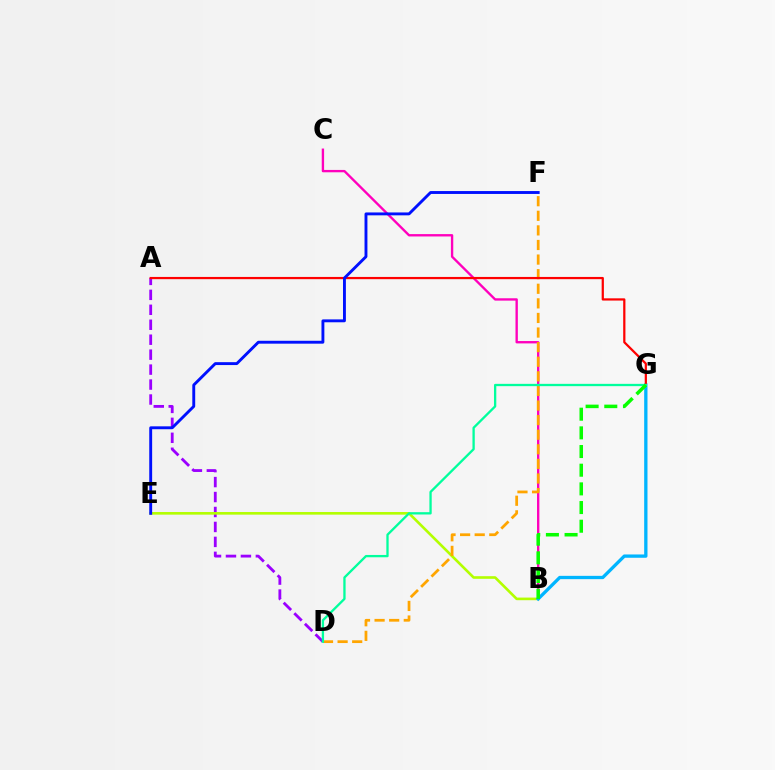{('B', 'C'): [{'color': '#ff00bd', 'line_style': 'solid', 'thickness': 1.7}], ('A', 'D'): [{'color': '#9b00ff', 'line_style': 'dashed', 'thickness': 2.03}], ('B', 'E'): [{'color': '#b3ff00', 'line_style': 'solid', 'thickness': 1.89}], ('B', 'G'): [{'color': '#00b5ff', 'line_style': 'solid', 'thickness': 2.38}, {'color': '#08ff00', 'line_style': 'dashed', 'thickness': 2.54}], ('D', 'F'): [{'color': '#ffa500', 'line_style': 'dashed', 'thickness': 1.98}], ('A', 'G'): [{'color': '#ff0000', 'line_style': 'solid', 'thickness': 1.61}], ('E', 'F'): [{'color': '#0010ff', 'line_style': 'solid', 'thickness': 2.08}], ('D', 'G'): [{'color': '#00ff9d', 'line_style': 'solid', 'thickness': 1.66}]}